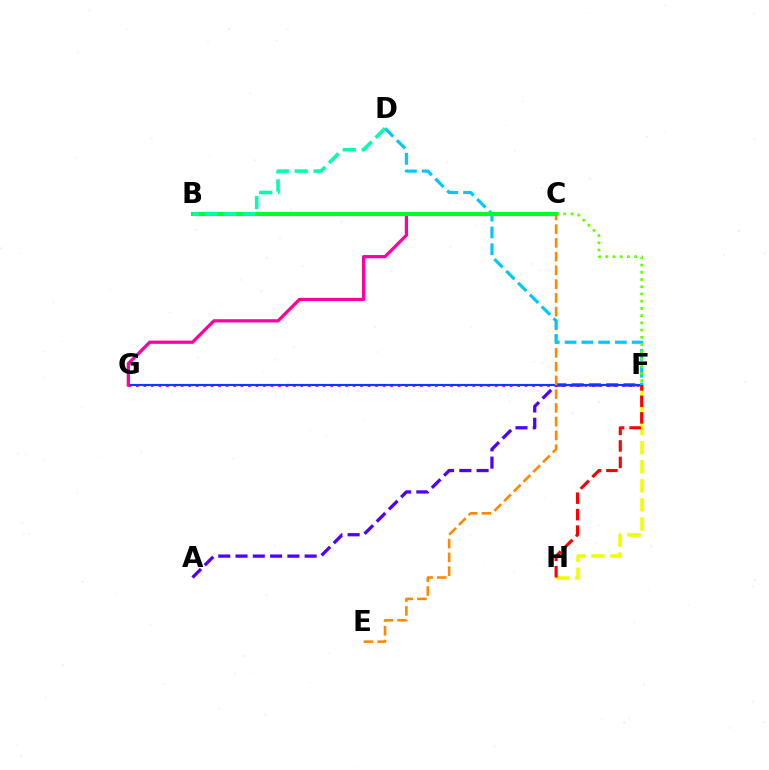{('F', 'G'): [{'color': '#d600ff', 'line_style': 'dotted', 'thickness': 2.03}, {'color': '#003fff', 'line_style': 'solid', 'thickness': 1.54}], ('A', 'F'): [{'color': '#4f00ff', 'line_style': 'dashed', 'thickness': 2.35}], ('C', 'E'): [{'color': '#ff8800', 'line_style': 'dashed', 'thickness': 1.87}], ('D', 'F'): [{'color': '#00c7ff', 'line_style': 'dashed', 'thickness': 2.28}], ('F', 'H'): [{'color': '#eeff00', 'line_style': 'dashed', 'thickness': 2.59}, {'color': '#ff0000', 'line_style': 'dashed', 'thickness': 2.24}], ('C', 'F'): [{'color': '#66ff00', 'line_style': 'dotted', 'thickness': 1.96}], ('C', 'G'): [{'color': '#ff00a0', 'line_style': 'solid', 'thickness': 2.33}], ('B', 'C'): [{'color': '#00ff27', 'line_style': 'solid', 'thickness': 2.96}], ('B', 'D'): [{'color': '#00ffaf', 'line_style': 'dashed', 'thickness': 2.58}]}